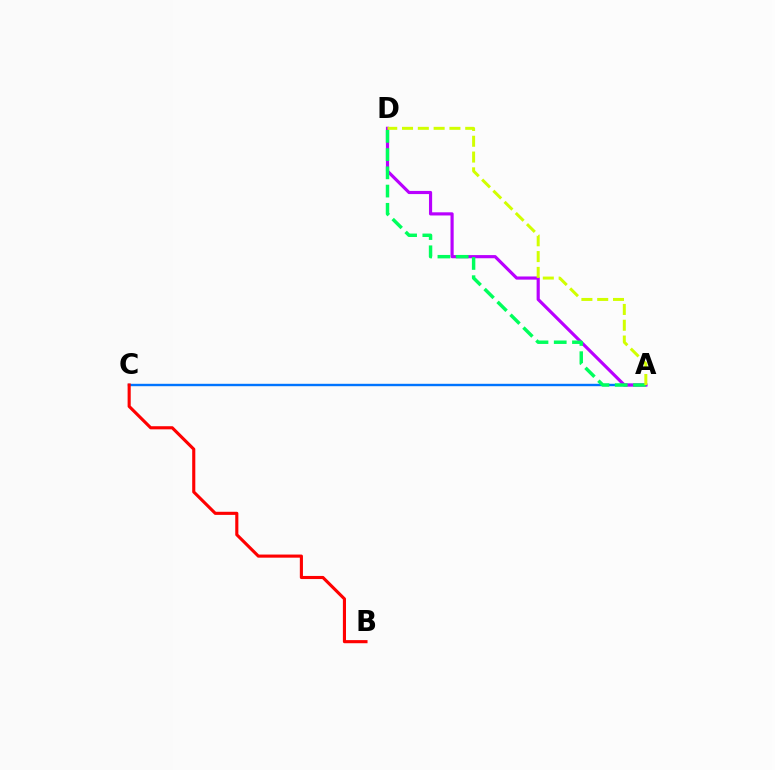{('A', 'C'): [{'color': '#0074ff', 'line_style': 'solid', 'thickness': 1.72}], ('A', 'D'): [{'color': '#b900ff', 'line_style': 'solid', 'thickness': 2.27}, {'color': '#00ff5c', 'line_style': 'dashed', 'thickness': 2.48}, {'color': '#d1ff00', 'line_style': 'dashed', 'thickness': 2.15}], ('B', 'C'): [{'color': '#ff0000', 'line_style': 'solid', 'thickness': 2.24}]}